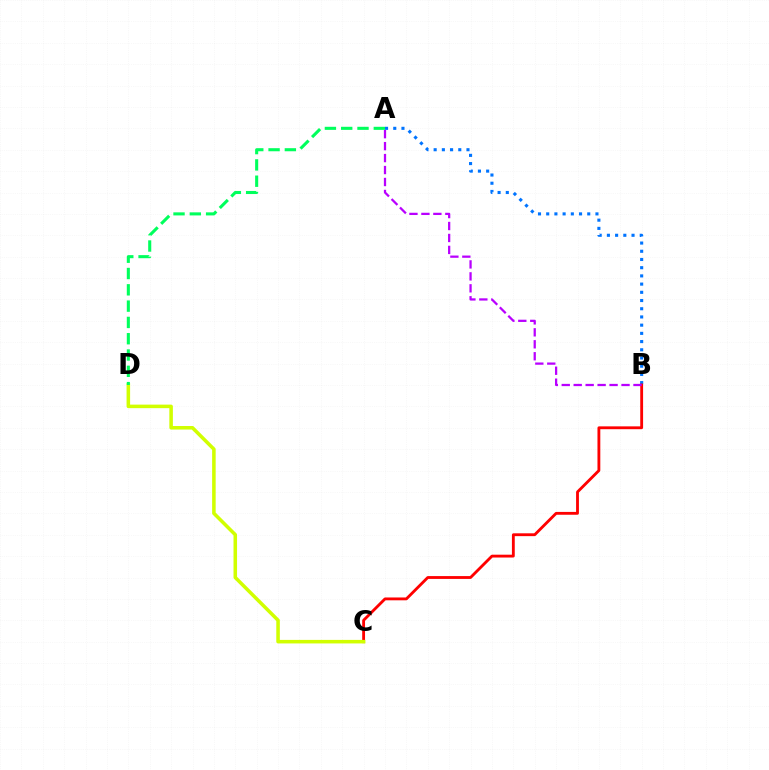{('A', 'B'): [{'color': '#0074ff', 'line_style': 'dotted', 'thickness': 2.23}, {'color': '#b900ff', 'line_style': 'dashed', 'thickness': 1.62}], ('B', 'C'): [{'color': '#ff0000', 'line_style': 'solid', 'thickness': 2.04}], ('C', 'D'): [{'color': '#d1ff00', 'line_style': 'solid', 'thickness': 2.55}], ('A', 'D'): [{'color': '#00ff5c', 'line_style': 'dashed', 'thickness': 2.21}]}